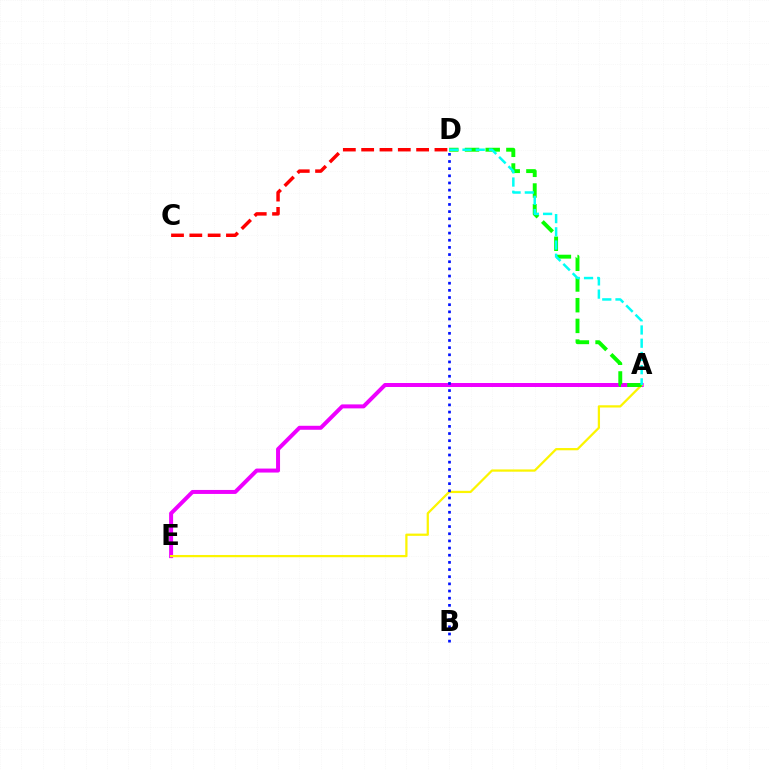{('A', 'E'): [{'color': '#ee00ff', 'line_style': 'solid', 'thickness': 2.87}, {'color': '#fcf500', 'line_style': 'solid', 'thickness': 1.62}], ('A', 'D'): [{'color': '#08ff00', 'line_style': 'dashed', 'thickness': 2.81}, {'color': '#00fff6', 'line_style': 'dashed', 'thickness': 1.8}], ('C', 'D'): [{'color': '#ff0000', 'line_style': 'dashed', 'thickness': 2.49}], ('B', 'D'): [{'color': '#0010ff', 'line_style': 'dotted', 'thickness': 1.95}]}